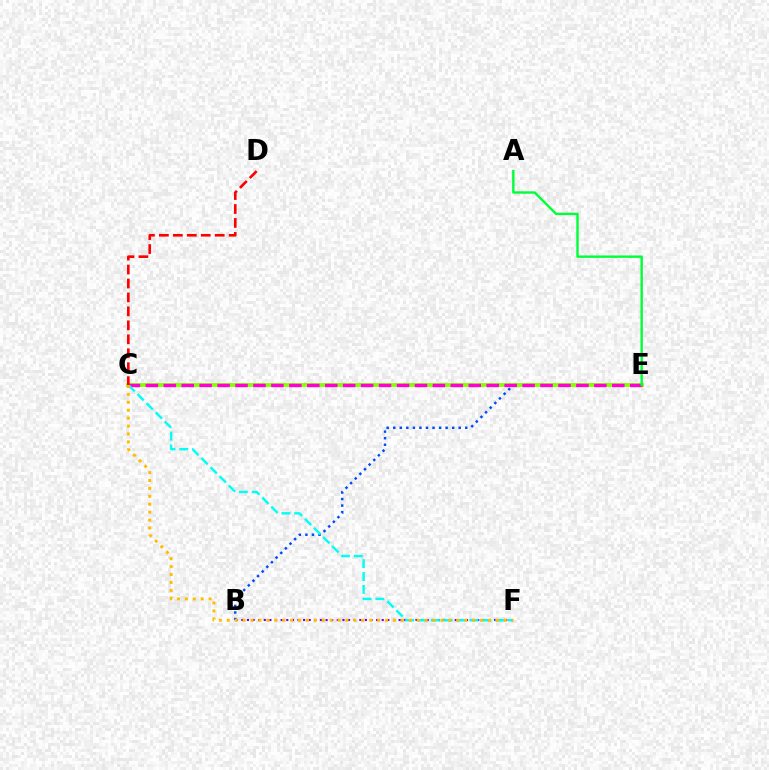{('B', 'E'): [{'color': '#004bff', 'line_style': 'dotted', 'thickness': 1.78}], ('B', 'F'): [{'color': '#7200ff', 'line_style': 'dotted', 'thickness': 1.53}], ('C', 'E'): [{'color': '#84ff00', 'line_style': 'solid', 'thickness': 2.75}, {'color': '#ff00cf', 'line_style': 'dashed', 'thickness': 2.44}], ('C', 'F'): [{'color': '#00fff6', 'line_style': 'dashed', 'thickness': 1.75}, {'color': '#ffbd00', 'line_style': 'dotted', 'thickness': 2.15}], ('C', 'D'): [{'color': '#ff0000', 'line_style': 'dashed', 'thickness': 1.9}], ('A', 'E'): [{'color': '#00ff39', 'line_style': 'solid', 'thickness': 1.73}]}